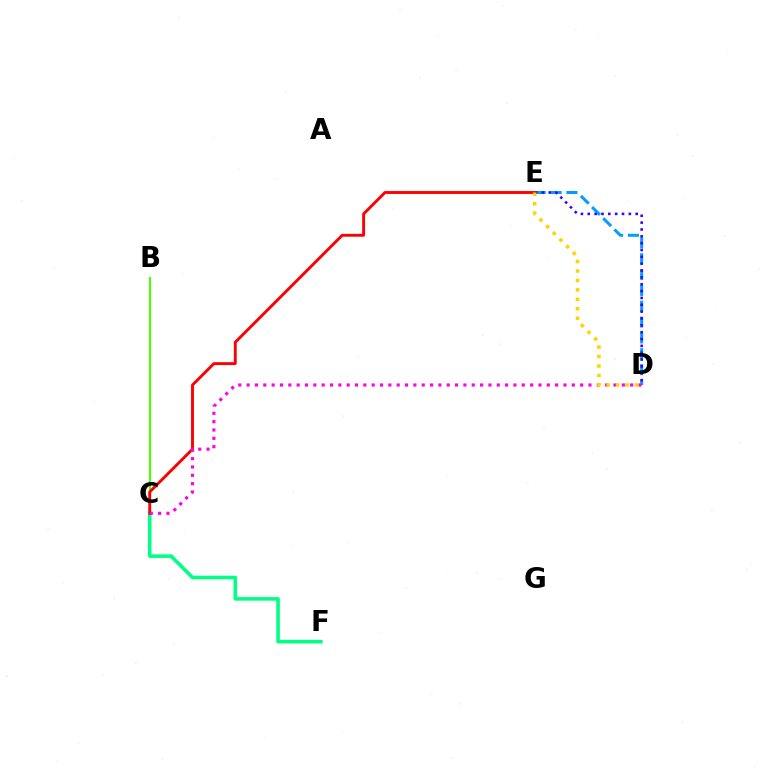{('B', 'C'): [{'color': '#4fff00', 'line_style': 'solid', 'thickness': 1.53}], ('C', 'F'): [{'color': '#00ff86', 'line_style': 'solid', 'thickness': 2.57}], ('D', 'E'): [{'color': '#009eff', 'line_style': 'dashed', 'thickness': 2.15}, {'color': '#3700ff', 'line_style': 'dotted', 'thickness': 1.86}, {'color': '#ffd500', 'line_style': 'dotted', 'thickness': 2.57}], ('C', 'E'): [{'color': '#ff0000', 'line_style': 'solid', 'thickness': 2.08}], ('C', 'D'): [{'color': '#ff00ed', 'line_style': 'dotted', 'thickness': 2.27}]}